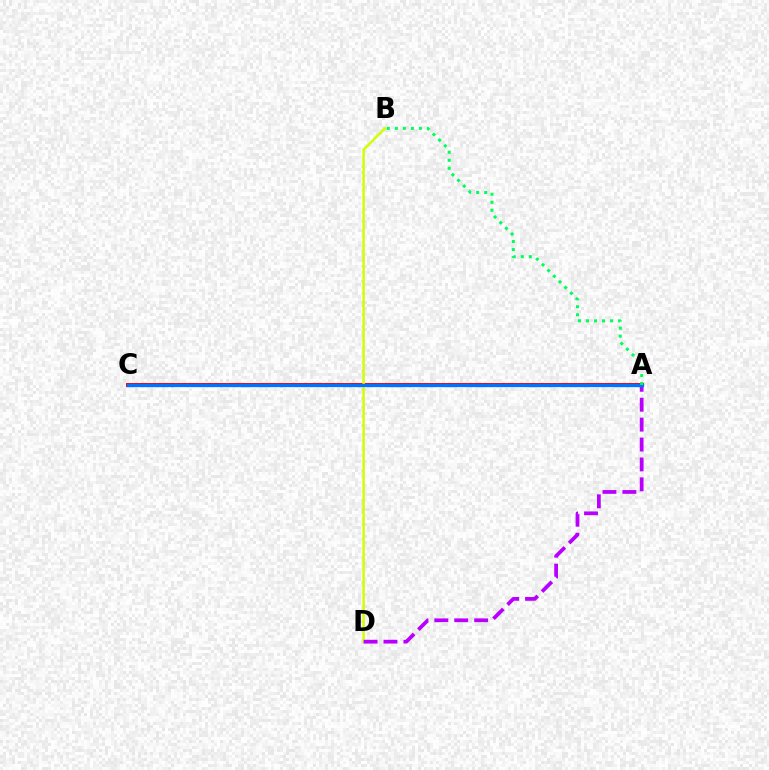{('A', 'C'): [{'color': '#ff0000', 'line_style': 'solid', 'thickness': 2.85}, {'color': '#0074ff', 'line_style': 'solid', 'thickness': 2.36}], ('B', 'D'): [{'color': '#d1ff00', 'line_style': 'solid', 'thickness': 1.76}], ('A', 'D'): [{'color': '#b900ff', 'line_style': 'dashed', 'thickness': 2.7}], ('A', 'B'): [{'color': '#00ff5c', 'line_style': 'dotted', 'thickness': 2.18}]}